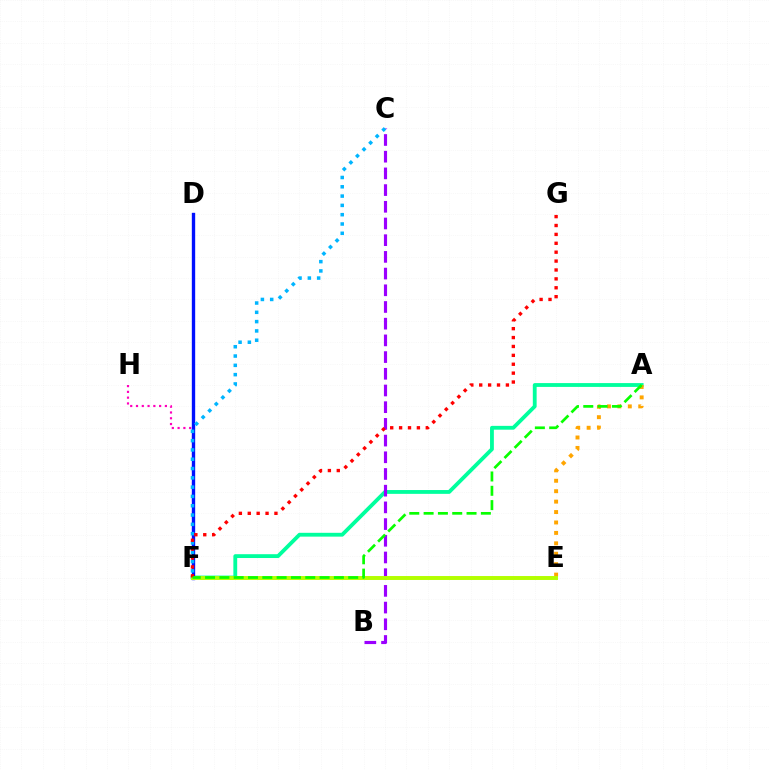{('A', 'F'): [{'color': '#00ff9d', 'line_style': 'solid', 'thickness': 2.75}, {'color': '#08ff00', 'line_style': 'dashed', 'thickness': 1.94}], ('F', 'H'): [{'color': '#ff00bd', 'line_style': 'dotted', 'thickness': 1.57}], ('B', 'C'): [{'color': '#9b00ff', 'line_style': 'dashed', 'thickness': 2.27}], ('D', 'F'): [{'color': '#0010ff', 'line_style': 'solid', 'thickness': 2.41}], ('C', 'F'): [{'color': '#00b5ff', 'line_style': 'dotted', 'thickness': 2.53}], ('A', 'E'): [{'color': '#ffa500', 'line_style': 'dotted', 'thickness': 2.83}], ('E', 'F'): [{'color': '#b3ff00', 'line_style': 'solid', 'thickness': 2.84}], ('F', 'G'): [{'color': '#ff0000', 'line_style': 'dotted', 'thickness': 2.42}]}